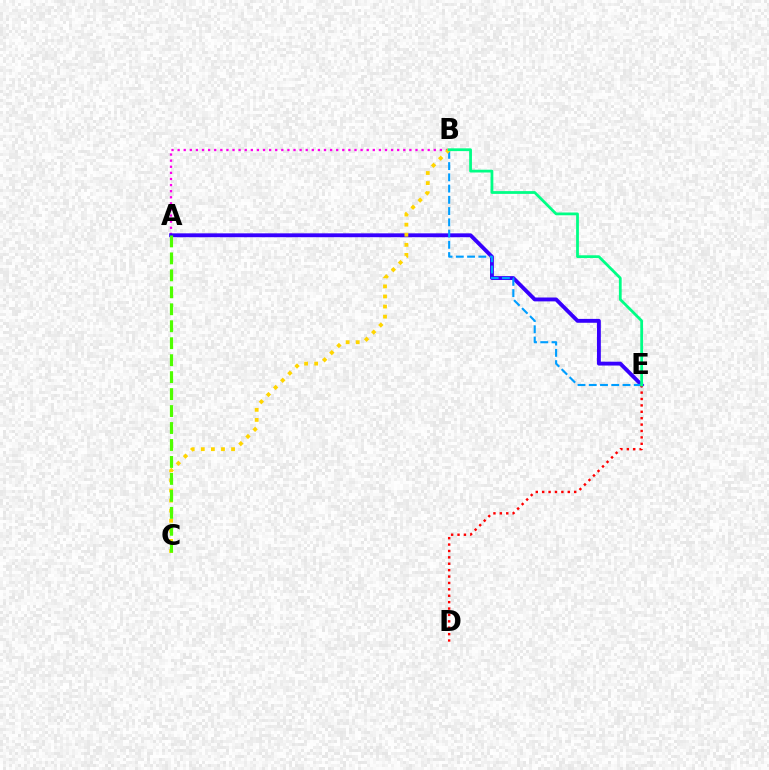{('A', 'B'): [{'color': '#ff00ed', 'line_style': 'dotted', 'thickness': 1.66}], ('A', 'E'): [{'color': '#3700ff', 'line_style': 'solid', 'thickness': 2.79}], ('B', 'E'): [{'color': '#009eff', 'line_style': 'dashed', 'thickness': 1.53}, {'color': '#00ff86', 'line_style': 'solid', 'thickness': 2.0}], ('D', 'E'): [{'color': '#ff0000', 'line_style': 'dotted', 'thickness': 1.74}], ('B', 'C'): [{'color': '#ffd500', 'line_style': 'dotted', 'thickness': 2.74}], ('A', 'C'): [{'color': '#4fff00', 'line_style': 'dashed', 'thickness': 2.3}]}